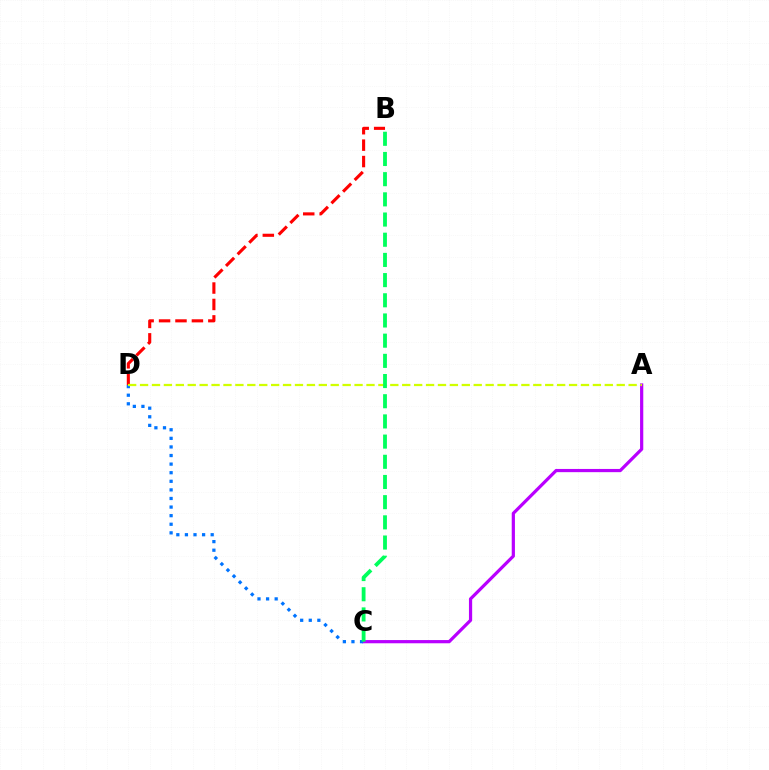{('A', 'C'): [{'color': '#b900ff', 'line_style': 'solid', 'thickness': 2.31}], ('B', 'D'): [{'color': '#ff0000', 'line_style': 'dashed', 'thickness': 2.23}], ('C', 'D'): [{'color': '#0074ff', 'line_style': 'dotted', 'thickness': 2.33}], ('A', 'D'): [{'color': '#d1ff00', 'line_style': 'dashed', 'thickness': 1.62}], ('B', 'C'): [{'color': '#00ff5c', 'line_style': 'dashed', 'thickness': 2.74}]}